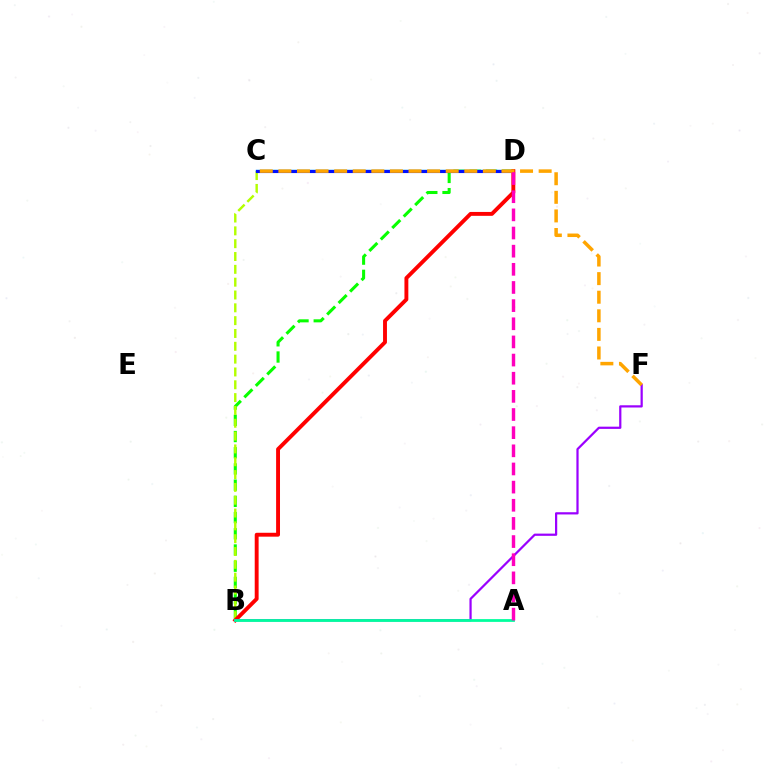{('B', 'D'): [{'color': '#08ff00', 'line_style': 'dashed', 'thickness': 2.2}, {'color': '#ff0000', 'line_style': 'solid', 'thickness': 2.8}], ('B', 'C'): [{'color': '#b3ff00', 'line_style': 'dashed', 'thickness': 1.74}], ('C', 'D'): [{'color': '#00b5ff', 'line_style': 'solid', 'thickness': 1.74}, {'color': '#0010ff', 'line_style': 'solid', 'thickness': 2.25}], ('B', 'F'): [{'color': '#9b00ff', 'line_style': 'solid', 'thickness': 1.6}], ('A', 'B'): [{'color': '#00ff9d', 'line_style': 'solid', 'thickness': 2.0}], ('C', 'F'): [{'color': '#ffa500', 'line_style': 'dashed', 'thickness': 2.53}], ('A', 'D'): [{'color': '#ff00bd', 'line_style': 'dashed', 'thickness': 2.47}]}